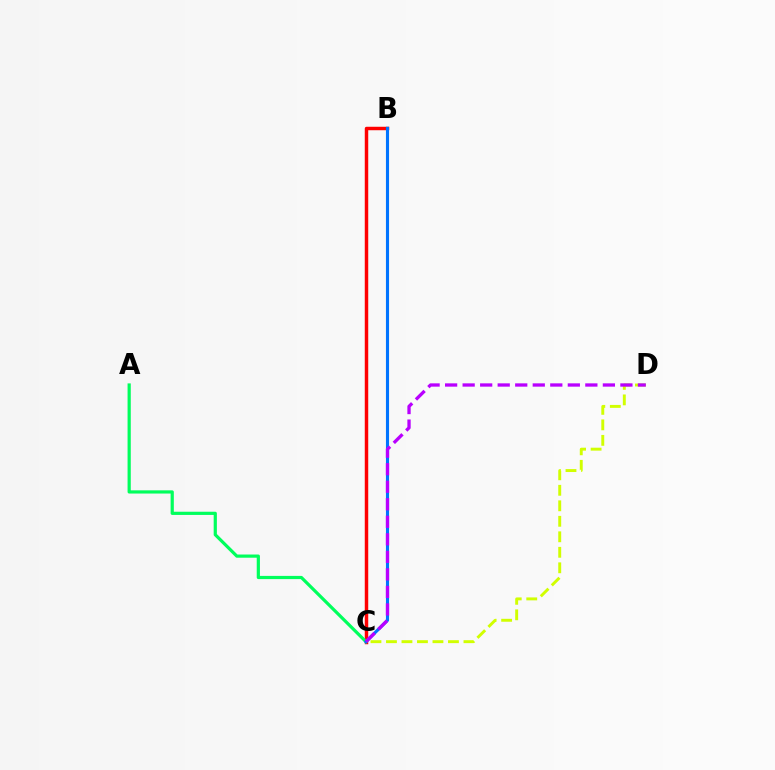{('B', 'C'): [{'color': '#ff0000', 'line_style': 'solid', 'thickness': 2.49}, {'color': '#0074ff', 'line_style': 'solid', 'thickness': 2.24}], ('A', 'C'): [{'color': '#00ff5c', 'line_style': 'solid', 'thickness': 2.3}], ('C', 'D'): [{'color': '#d1ff00', 'line_style': 'dashed', 'thickness': 2.11}, {'color': '#b900ff', 'line_style': 'dashed', 'thickness': 2.38}]}